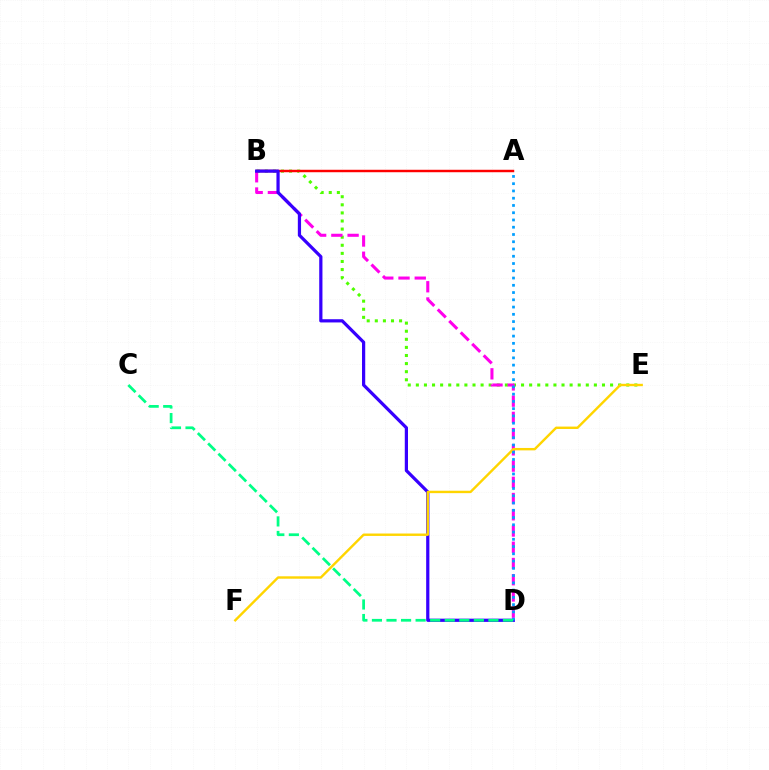{('B', 'E'): [{'color': '#4fff00', 'line_style': 'dotted', 'thickness': 2.2}], ('B', 'D'): [{'color': '#ff00ed', 'line_style': 'dashed', 'thickness': 2.21}, {'color': '#3700ff', 'line_style': 'solid', 'thickness': 2.32}], ('A', 'B'): [{'color': '#ff0000', 'line_style': 'solid', 'thickness': 1.77}], ('E', 'F'): [{'color': '#ffd500', 'line_style': 'solid', 'thickness': 1.73}], ('A', 'D'): [{'color': '#009eff', 'line_style': 'dotted', 'thickness': 1.97}], ('C', 'D'): [{'color': '#00ff86', 'line_style': 'dashed', 'thickness': 1.98}]}